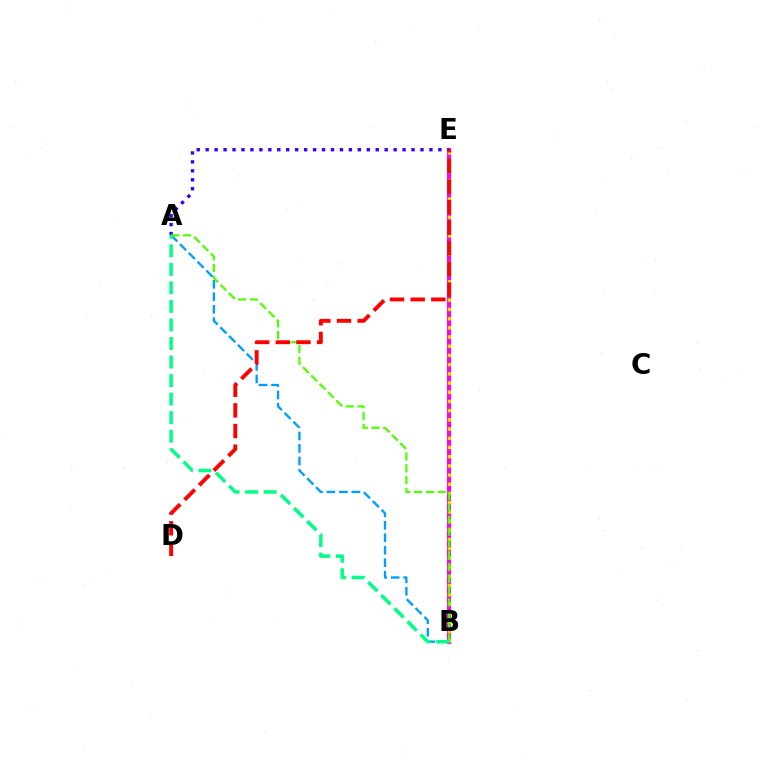{('B', 'E'): [{'color': '#ff00ed', 'line_style': 'solid', 'thickness': 2.93}, {'color': '#ffd500', 'line_style': 'dotted', 'thickness': 2.5}], ('A', 'B'): [{'color': '#009eff', 'line_style': 'dashed', 'thickness': 1.7}, {'color': '#4fff00', 'line_style': 'dashed', 'thickness': 1.6}, {'color': '#00ff86', 'line_style': 'dashed', 'thickness': 2.52}], ('A', 'E'): [{'color': '#3700ff', 'line_style': 'dotted', 'thickness': 2.43}], ('D', 'E'): [{'color': '#ff0000', 'line_style': 'dashed', 'thickness': 2.8}]}